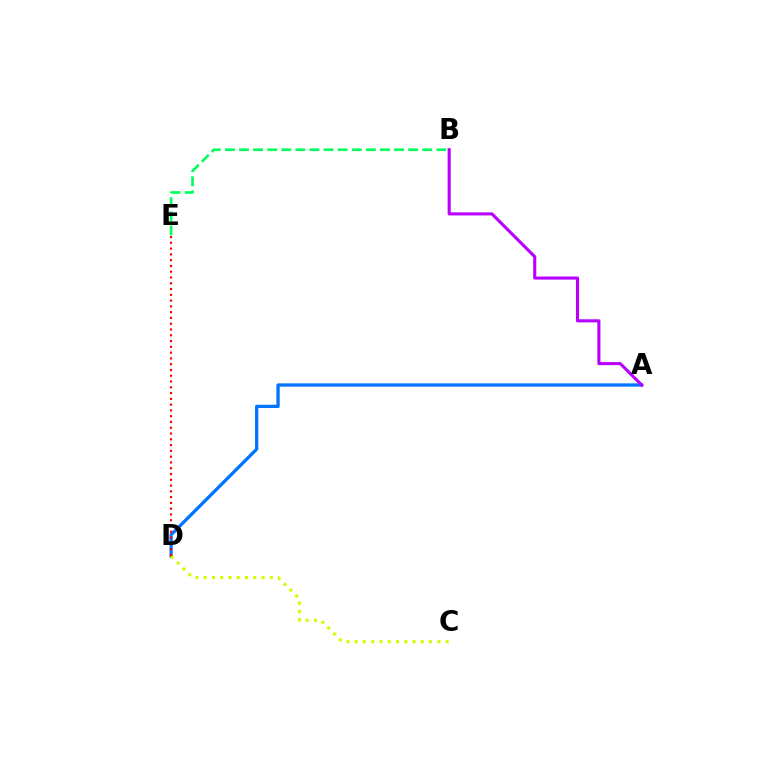{('B', 'E'): [{'color': '#00ff5c', 'line_style': 'dashed', 'thickness': 1.92}], ('A', 'D'): [{'color': '#0074ff', 'line_style': 'solid', 'thickness': 2.36}], ('C', 'D'): [{'color': '#d1ff00', 'line_style': 'dotted', 'thickness': 2.25}], ('A', 'B'): [{'color': '#b900ff', 'line_style': 'solid', 'thickness': 2.23}], ('D', 'E'): [{'color': '#ff0000', 'line_style': 'dotted', 'thickness': 1.57}]}